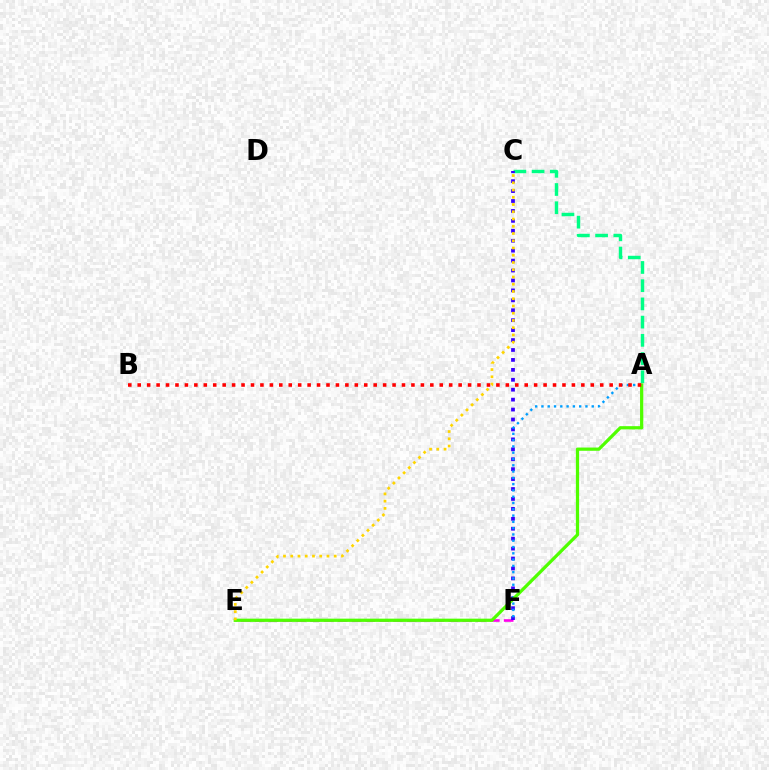{('A', 'C'): [{'color': '#00ff86', 'line_style': 'dashed', 'thickness': 2.47}], ('E', 'F'): [{'color': '#ff00ed', 'line_style': 'dashed', 'thickness': 1.88}], ('C', 'F'): [{'color': '#3700ff', 'line_style': 'dotted', 'thickness': 2.7}], ('A', 'F'): [{'color': '#009eff', 'line_style': 'dotted', 'thickness': 1.71}], ('A', 'E'): [{'color': '#4fff00', 'line_style': 'solid', 'thickness': 2.33}], ('A', 'B'): [{'color': '#ff0000', 'line_style': 'dotted', 'thickness': 2.56}], ('C', 'E'): [{'color': '#ffd500', 'line_style': 'dotted', 'thickness': 1.97}]}